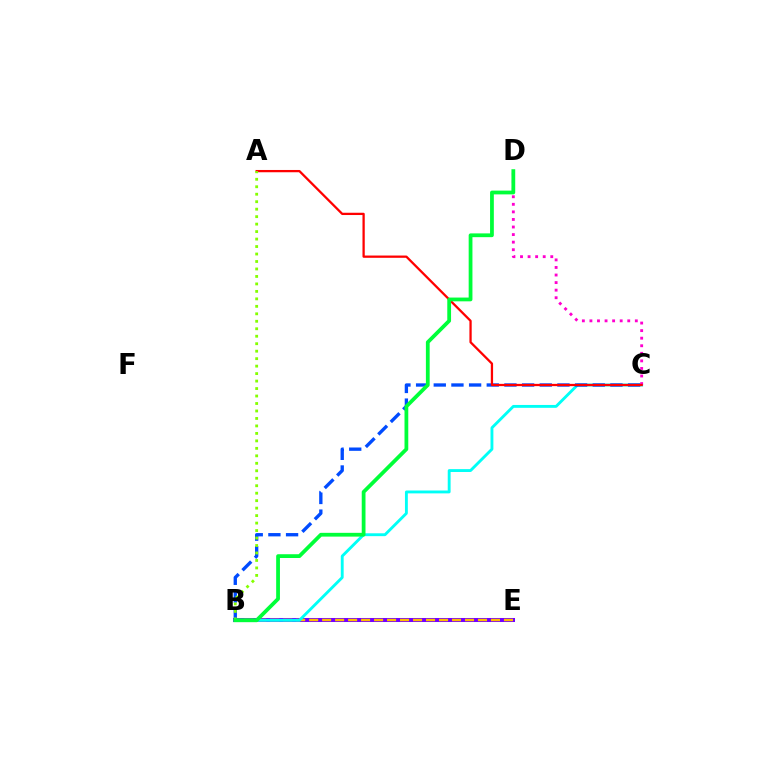{('B', 'E'): [{'color': '#7200ff', 'line_style': 'solid', 'thickness': 2.9}, {'color': '#ffbd00', 'line_style': 'dashed', 'thickness': 1.76}], ('B', 'C'): [{'color': '#00fff6', 'line_style': 'solid', 'thickness': 2.07}, {'color': '#004bff', 'line_style': 'dashed', 'thickness': 2.4}], ('C', 'D'): [{'color': '#ff00cf', 'line_style': 'dotted', 'thickness': 2.06}], ('A', 'C'): [{'color': '#ff0000', 'line_style': 'solid', 'thickness': 1.64}], ('A', 'B'): [{'color': '#84ff00', 'line_style': 'dotted', 'thickness': 2.03}], ('B', 'D'): [{'color': '#00ff39', 'line_style': 'solid', 'thickness': 2.72}]}